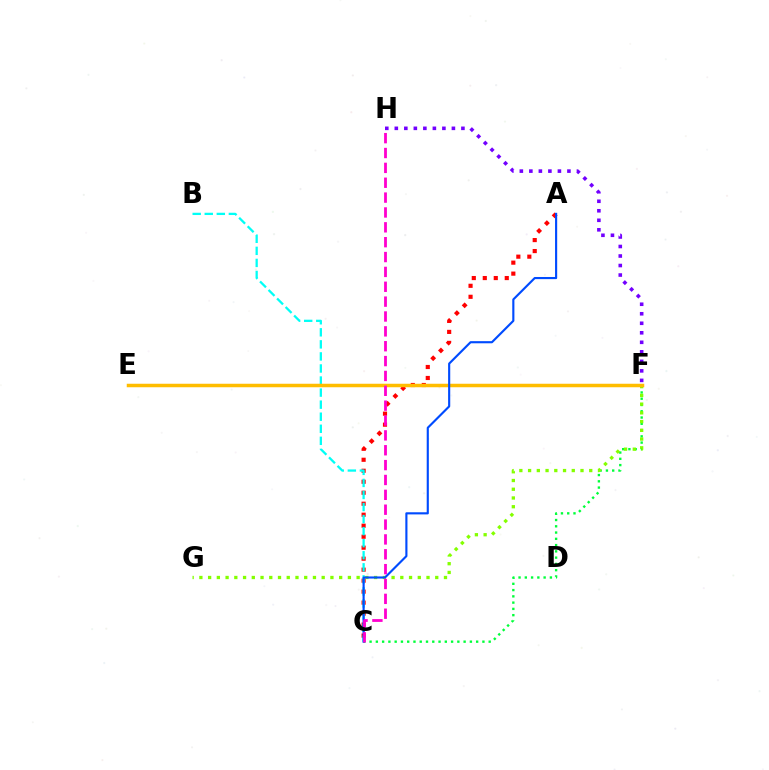{('A', 'C'): [{'color': '#ff0000', 'line_style': 'dotted', 'thickness': 2.99}, {'color': '#004bff', 'line_style': 'solid', 'thickness': 1.54}], ('F', 'H'): [{'color': '#7200ff', 'line_style': 'dotted', 'thickness': 2.59}], ('C', 'F'): [{'color': '#00ff39', 'line_style': 'dotted', 'thickness': 1.7}], ('F', 'G'): [{'color': '#84ff00', 'line_style': 'dotted', 'thickness': 2.37}], ('B', 'C'): [{'color': '#00fff6', 'line_style': 'dashed', 'thickness': 1.64}], ('E', 'F'): [{'color': '#ffbd00', 'line_style': 'solid', 'thickness': 2.52}], ('C', 'H'): [{'color': '#ff00cf', 'line_style': 'dashed', 'thickness': 2.02}]}